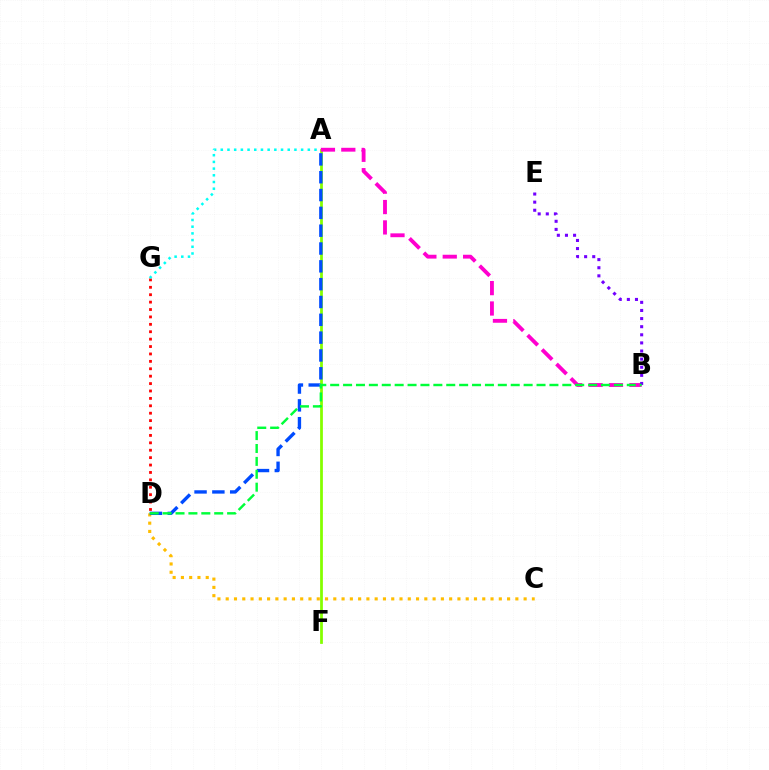{('C', 'D'): [{'color': '#ffbd00', 'line_style': 'dotted', 'thickness': 2.25}], ('A', 'F'): [{'color': '#84ff00', 'line_style': 'solid', 'thickness': 1.99}], ('A', 'D'): [{'color': '#004bff', 'line_style': 'dashed', 'thickness': 2.42}], ('D', 'G'): [{'color': '#ff0000', 'line_style': 'dotted', 'thickness': 2.01}], ('A', 'B'): [{'color': '#ff00cf', 'line_style': 'dashed', 'thickness': 2.77}], ('A', 'G'): [{'color': '#00fff6', 'line_style': 'dotted', 'thickness': 1.82}], ('B', 'E'): [{'color': '#7200ff', 'line_style': 'dotted', 'thickness': 2.2}], ('B', 'D'): [{'color': '#00ff39', 'line_style': 'dashed', 'thickness': 1.75}]}